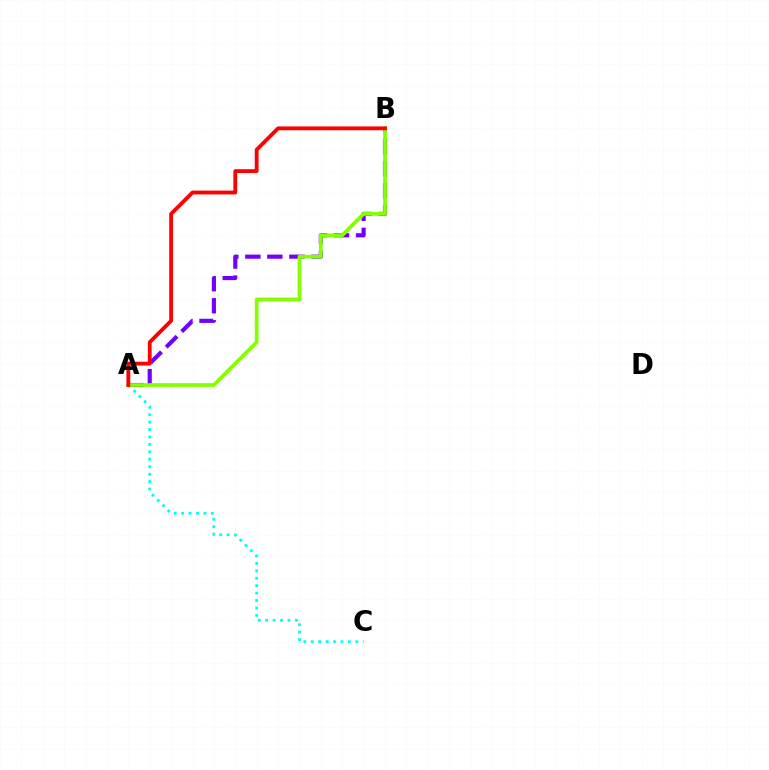{('A', 'B'): [{'color': '#7200ff', 'line_style': 'dashed', 'thickness': 2.99}, {'color': '#84ff00', 'line_style': 'solid', 'thickness': 2.71}, {'color': '#ff0000', 'line_style': 'solid', 'thickness': 2.75}], ('A', 'C'): [{'color': '#00fff6', 'line_style': 'dotted', 'thickness': 2.02}]}